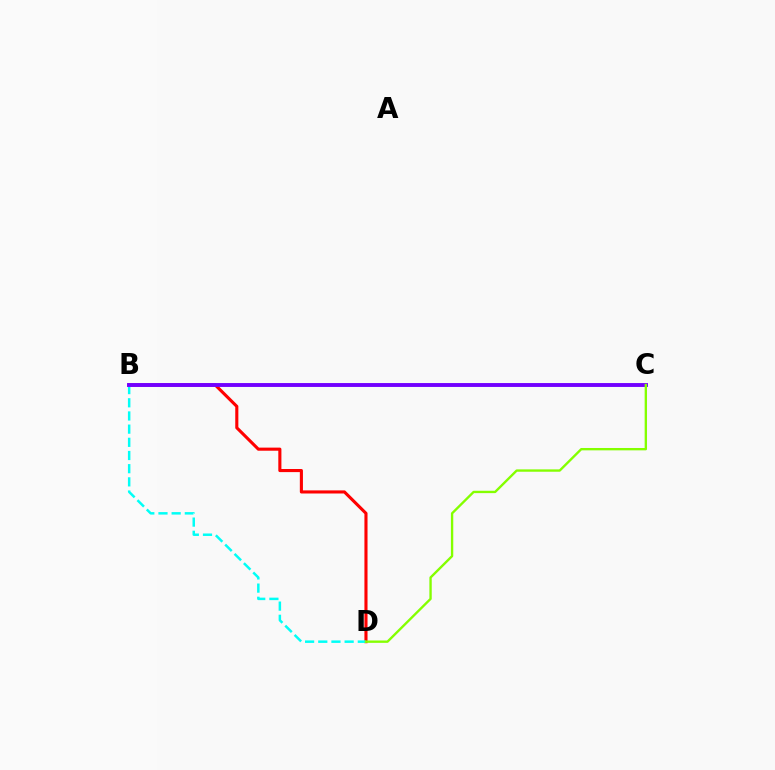{('B', 'D'): [{'color': '#ff0000', 'line_style': 'solid', 'thickness': 2.23}, {'color': '#00fff6', 'line_style': 'dashed', 'thickness': 1.79}], ('B', 'C'): [{'color': '#7200ff', 'line_style': 'solid', 'thickness': 2.8}], ('C', 'D'): [{'color': '#84ff00', 'line_style': 'solid', 'thickness': 1.7}]}